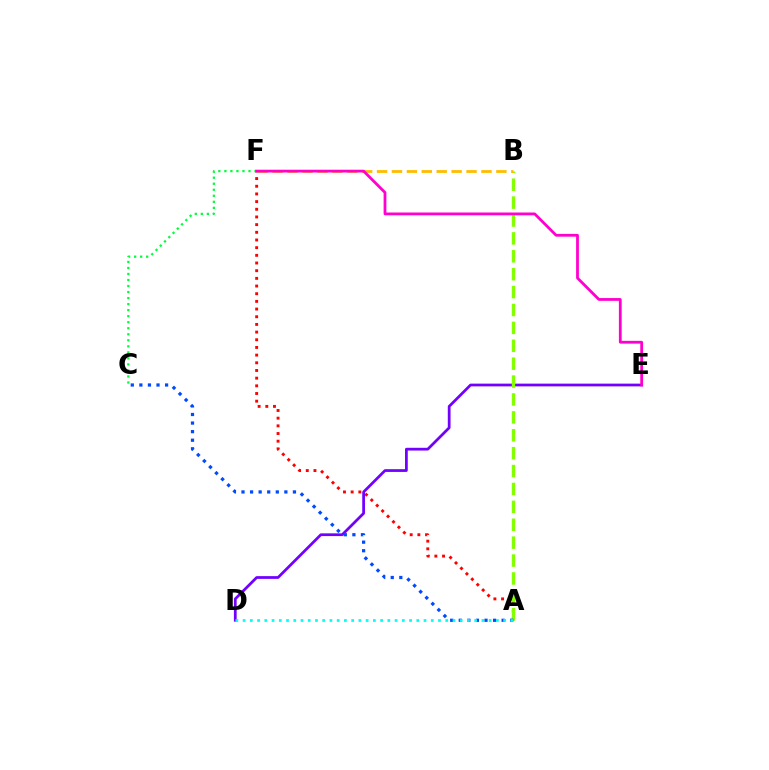{('A', 'F'): [{'color': '#ff0000', 'line_style': 'dotted', 'thickness': 2.09}], ('D', 'E'): [{'color': '#7200ff', 'line_style': 'solid', 'thickness': 1.98}], ('A', 'B'): [{'color': '#84ff00', 'line_style': 'dashed', 'thickness': 2.43}], ('A', 'C'): [{'color': '#004bff', 'line_style': 'dotted', 'thickness': 2.33}], ('C', 'F'): [{'color': '#00ff39', 'line_style': 'dotted', 'thickness': 1.64}], ('A', 'D'): [{'color': '#00fff6', 'line_style': 'dotted', 'thickness': 1.97}], ('B', 'F'): [{'color': '#ffbd00', 'line_style': 'dashed', 'thickness': 2.03}], ('E', 'F'): [{'color': '#ff00cf', 'line_style': 'solid', 'thickness': 2.0}]}